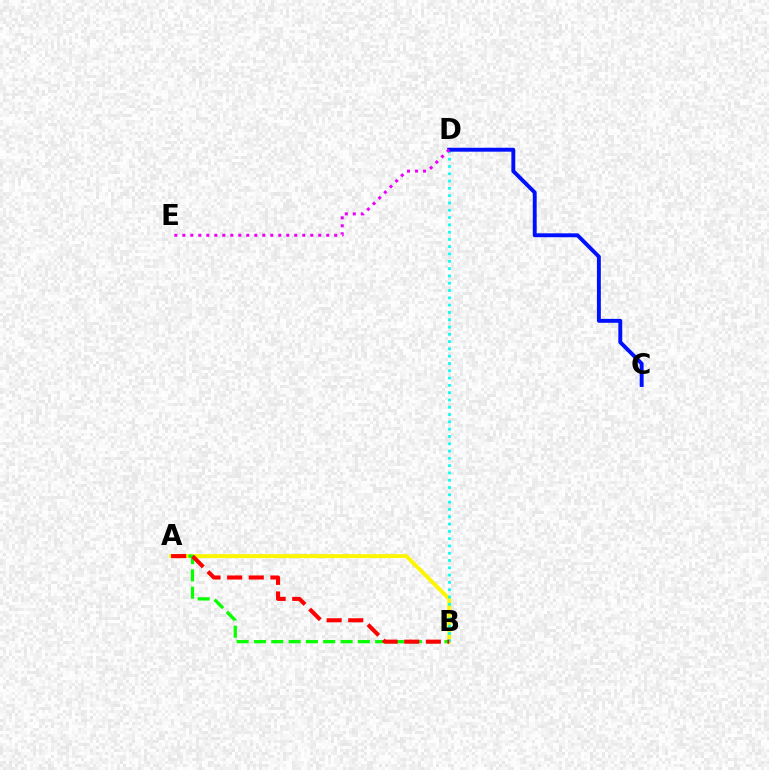{('A', 'B'): [{'color': '#fcf500', 'line_style': 'solid', 'thickness': 2.81}, {'color': '#08ff00', 'line_style': 'dashed', 'thickness': 2.35}, {'color': '#ff0000', 'line_style': 'dashed', 'thickness': 2.94}], ('B', 'D'): [{'color': '#00fff6', 'line_style': 'dotted', 'thickness': 1.98}], ('C', 'D'): [{'color': '#0010ff', 'line_style': 'solid', 'thickness': 2.81}], ('D', 'E'): [{'color': '#ee00ff', 'line_style': 'dotted', 'thickness': 2.17}]}